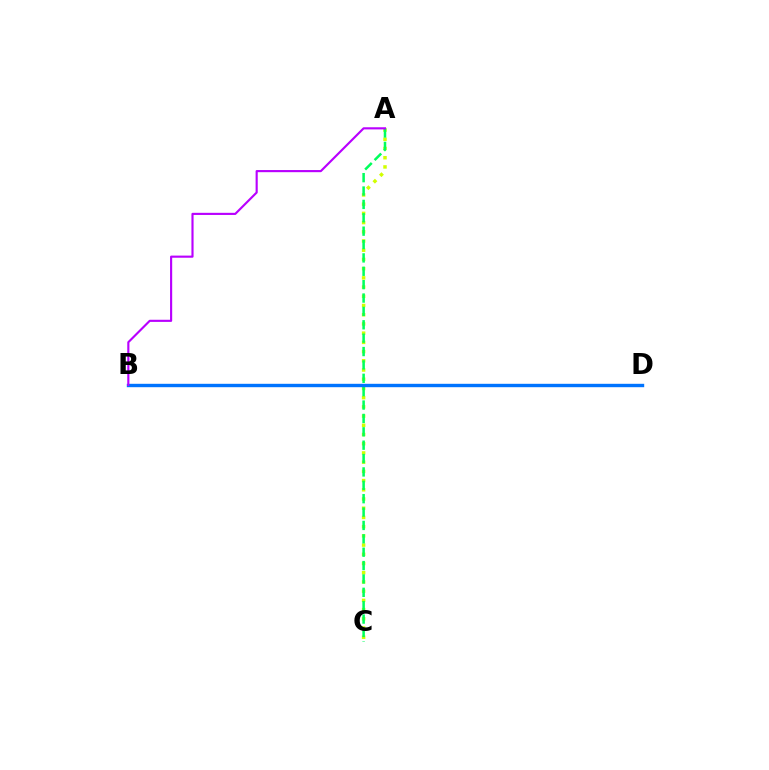{('B', 'D'): [{'color': '#ff0000', 'line_style': 'solid', 'thickness': 1.86}, {'color': '#0074ff', 'line_style': 'solid', 'thickness': 2.44}], ('A', 'C'): [{'color': '#d1ff00', 'line_style': 'dotted', 'thickness': 2.5}, {'color': '#00ff5c', 'line_style': 'dashed', 'thickness': 1.82}], ('A', 'B'): [{'color': '#b900ff', 'line_style': 'solid', 'thickness': 1.54}]}